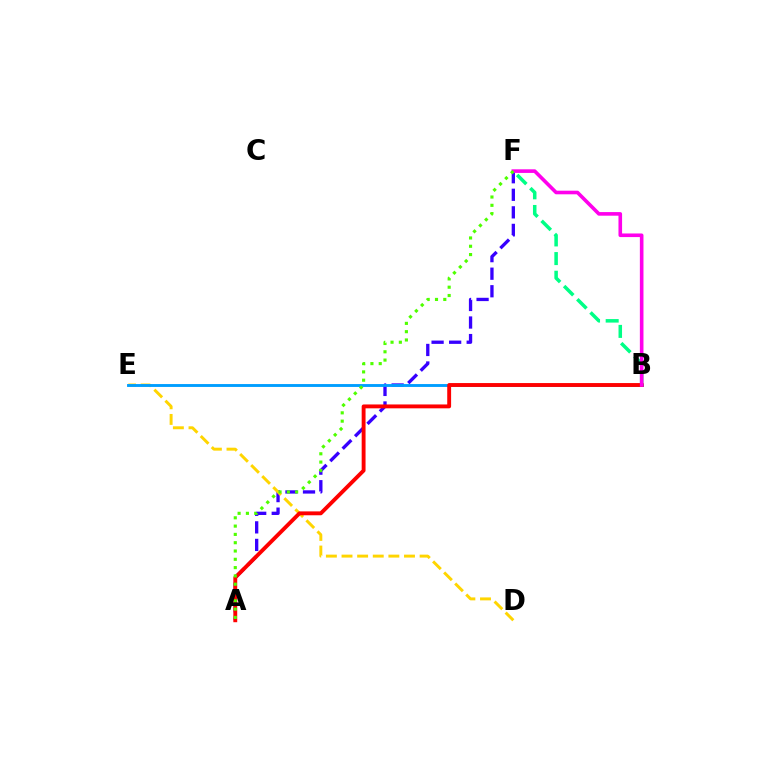{('A', 'F'): [{'color': '#3700ff', 'line_style': 'dashed', 'thickness': 2.38}, {'color': '#4fff00', 'line_style': 'dotted', 'thickness': 2.26}], ('D', 'E'): [{'color': '#ffd500', 'line_style': 'dashed', 'thickness': 2.12}], ('B', 'E'): [{'color': '#009eff', 'line_style': 'solid', 'thickness': 2.07}], ('B', 'F'): [{'color': '#00ff86', 'line_style': 'dashed', 'thickness': 2.53}, {'color': '#ff00ed', 'line_style': 'solid', 'thickness': 2.6}], ('A', 'B'): [{'color': '#ff0000', 'line_style': 'solid', 'thickness': 2.79}]}